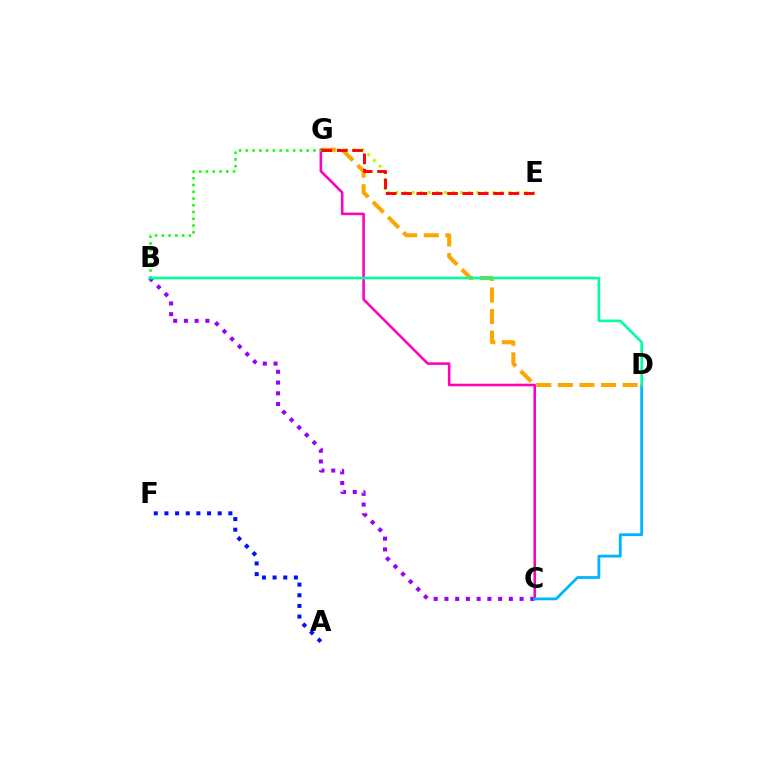{('E', 'G'): [{'color': '#b3ff00', 'line_style': 'dotted', 'thickness': 2.19}, {'color': '#ff0000', 'line_style': 'dashed', 'thickness': 2.08}], ('D', 'G'): [{'color': '#ffa500', 'line_style': 'dashed', 'thickness': 2.93}], ('B', 'C'): [{'color': '#9b00ff', 'line_style': 'dotted', 'thickness': 2.92}], ('C', 'G'): [{'color': '#ff00bd', 'line_style': 'solid', 'thickness': 1.85}], ('C', 'D'): [{'color': '#00b5ff', 'line_style': 'solid', 'thickness': 2.02}], ('A', 'F'): [{'color': '#0010ff', 'line_style': 'dotted', 'thickness': 2.89}], ('B', 'G'): [{'color': '#08ff00', 'line_style': 'dotted', 'thickness': 1.84}], ('B', 'D'): [{'color': '#00ff9d', 'line_style': 'solid', 'thickness': 1.89}]}